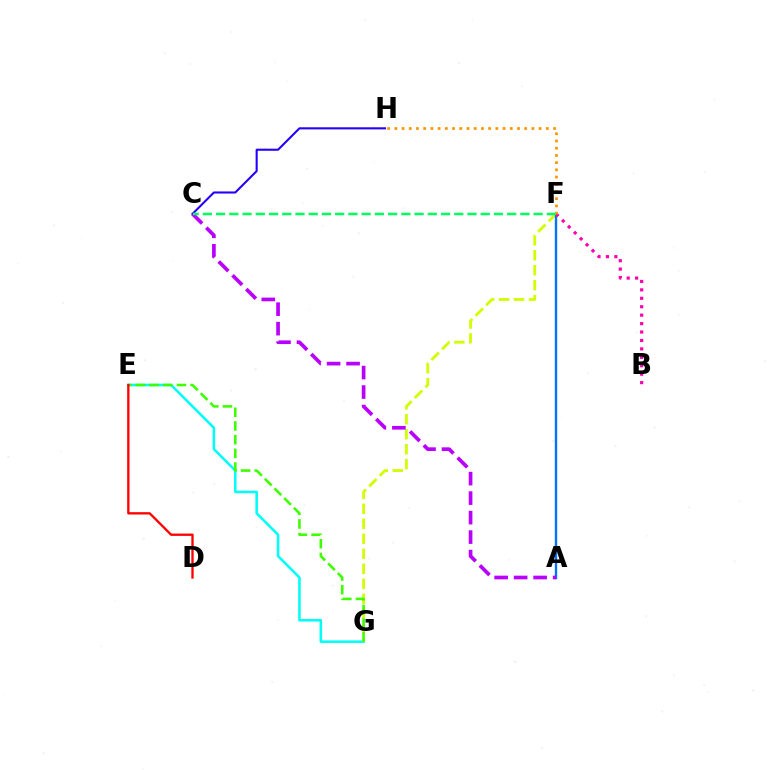{('E', 'G'): [{'color': '#00fff6', 'line_style': 'solid', 'thickness': 1.83}, {'color': '#3dff00', 'line_style': 'dashed', 'thickness': 1.86}], ('F', 'G'): [{'color': '#d1ff00', 'line_style': 'dashed', 'thickness': 2.04}], ('A', 'F'): [{'color': '#0074ff', 'line_style': 'solid', 'thickness': 1.71}], ('C', 'H'): [{'color': '#2500ff', 'line_style': 'solid', 'thickness': 1.51}], ('B', 'F'): [{'color': '#ff00ac', 'line_style': 'dotted', 'thickness': 2.29}], ('A', 'C'): [{'color': '#b900ff', 'line_style': 'dashed', 'thickness': 2.65}], ('D', 'E'): [{'color': '#ff0000', 'line_style': 'solid', 'thickness': 1.68}], ('F', 'H'): [{'color': '#ff9400', 'line_style': 'dotted', 'thickness': 1.96}], ('C', 'F'): [{'color': '#00ff5c', 'line_style': 'dashed', 'thickness': 1.8}]}